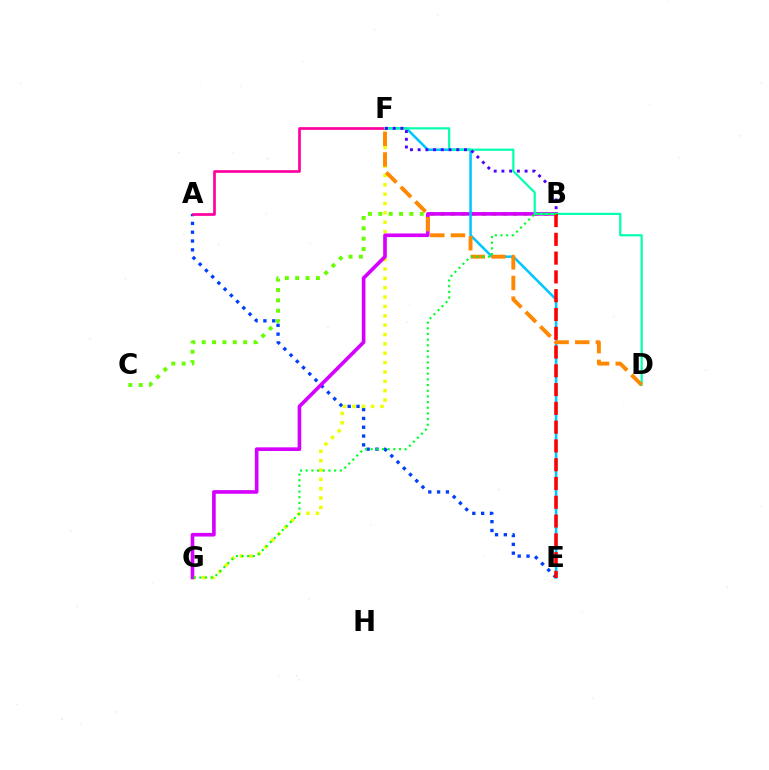{('A', 'E'): [{'color': '#003fff', 'line_style': 'dotted', 'thickness': 2.4}], ('B', 'C'): [{'color': '#66ff00', 'line_style': 'dotted', 'thickness': 2.82}], ('F', 'G'): [{'color': '#eeff00', 'line_style': 'dotted', 'thickness': 2.54}], ('B', 'G'): [{'color': '#d600ff', 'line_style': 'solid', 'thickness': 2.62}, {'color': '#00ff27', 'line_style': 'dotted', 'thickness': 1.54}], ('E', 'F'): [{'color': '#00c7ff', 'line_style': 'solid', 'thickness': 1.84}], ('A', 'F'): [{'color': '#ff00a0', 'line_style': 'solid', 'thickness': 1.94}], ('D', 'F'): [{'color': '#00ffaf', 'line_style': 'solid', 'thickness': 1.57}, {'color': '#ff8800', 'line_style': 'dashed', 'thickness': 2.8}], ('B', 'E'): [{'color': '#ff0000', 'line_style': 'dashed', 'thickness': 2.55}], ('B', 'F'): [{'color': '#4f00ff', 'line_style': 'dotted', 'thickness': 2.1}]}